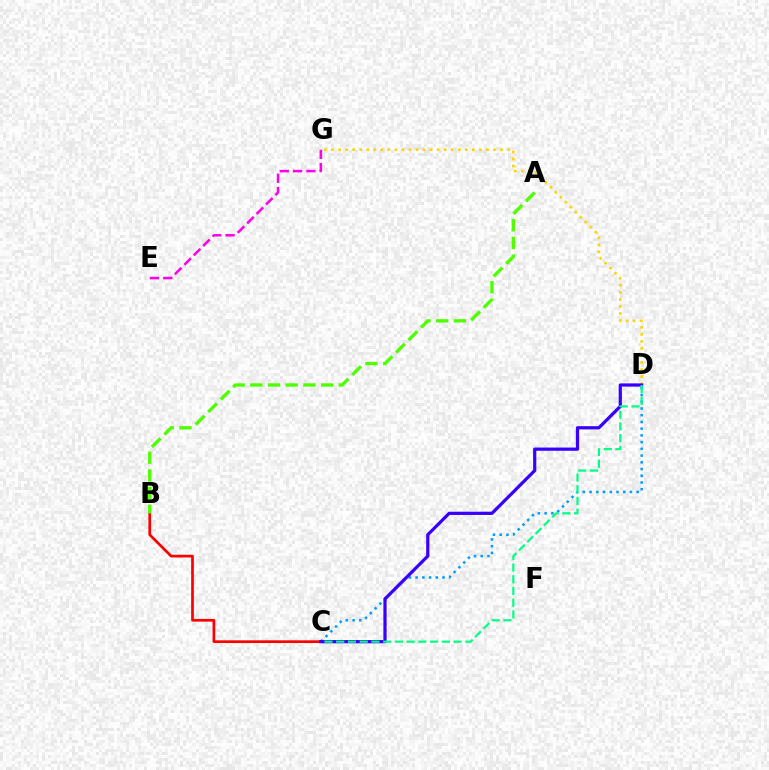{('C', 'D'): [{'color': '#009eff', 'line_style': 'dotted', 'thickness': 1.83}, {'color': '#3700ff', 'line_style': 'solid', 'thickness': 2.32}, {'color': '#00ff86', 'line_style': 'dashed', 'thickness': 1.59}], ('D', 'G'): [{'color': '#ffd500', 'line_style': 'dotted', 'thickness': 1.91}], ('B', 'C'): [{'color': '#ff0000', 'line_style': 'solid', 'thickness': 1.94}], ('E', 'G'): [{'color': '#ff00ed', 'line_style': 'dashed', 'thickness': 1.81}], ('A', 'B'): [{'color': '#4fff00', 'line_style': 'dashed', 'thickness': 2.41}]}